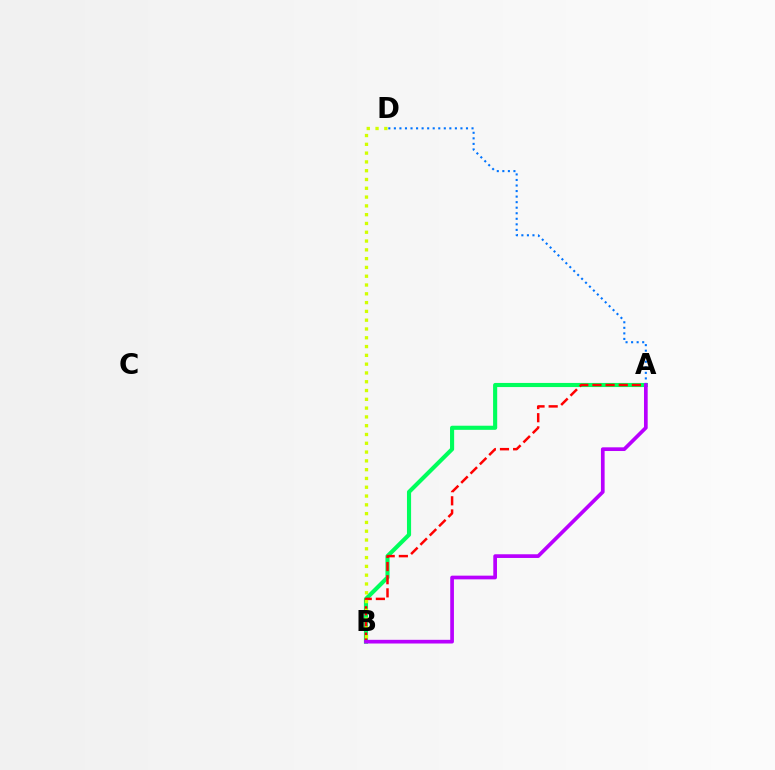{('A', 'B'): [{'color': '#00ff5c', 'line_style': 'solid', 'thickness': 2.96}, {'color': '#ff0000', 'line_style': 'dashed', 'thickness': 1.79}, {'color': '#b900ff', 'line_style': 'solid', 'thickness': 2.66}], ('B', 'D'): [{'color': '#d1ff00', 'line_style': 'dotted', 'thickness': 2.39}], ('A', 'D'): [{'color': '#0074ff', 'line_style': 'dotted', 'thickness': 1.51}]}